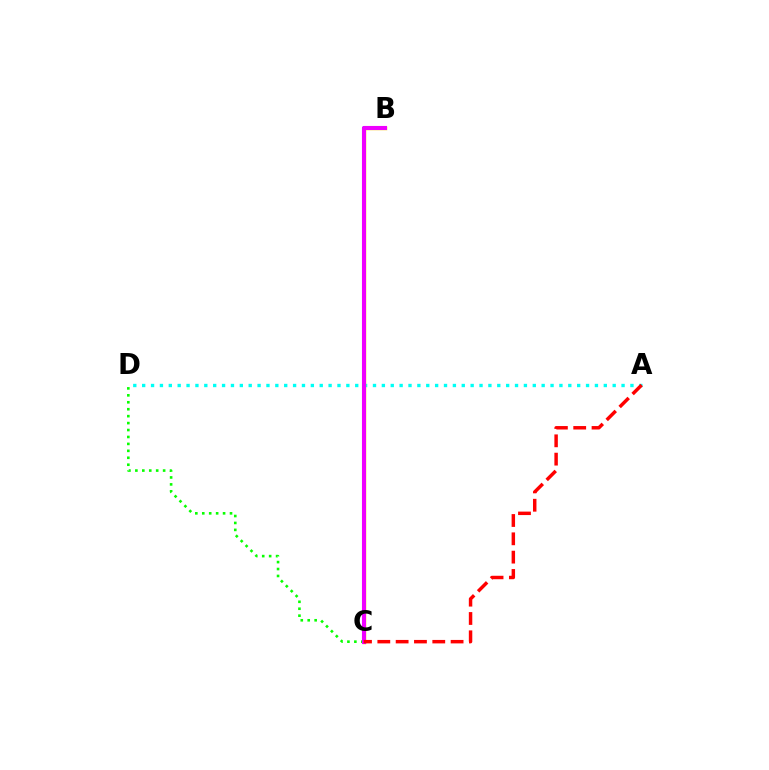{('B', 'C'): [{'color': '#0010ff', 'line_style': 'dotted', 'thickness': 2.65}, {'color': '#fcf500', 'line_style': 'solid', 'thickness': 2.5}, {'color': '#ee00ff', 'line_style': 'solid', 'thickness': 2.95}], ('A', 'D'): [{'color': '#00fff6', 'line_style': 'dotted', 'thickness': 2.41}], ('C', 'D'): [{'color': '#08ff00', 'line_style': 'dotted', 'thickness': 1.89}], ('A', 'C'): [{'color': '#ff0000', 'line_style': 'dashed', 'thickness': 2.49}]}